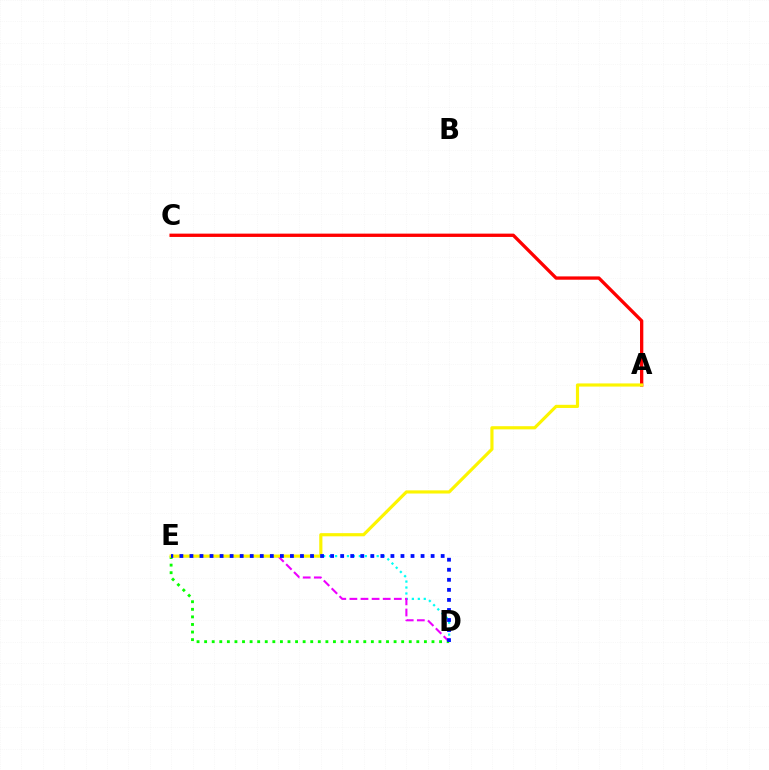{('A', 'C'): [{'color': '#ff0000', 'line_style': 'solid', 'thickness': 2.38}], ('D', 'E'): [{'color': '#00fff6', 'line_style': 'dotted', 'thickness': 1.62}, {'color': '#ee00ff', 'line_style': 'dashed', 'thickness': 1.51}, {'color': '#08ff00', 'line_style': 'dotted', 'thickness': 2.06}, {'color': '#0010ff', 'line_style': 'dotted', 'thickness': 2.73}], ('A', 'E'): [{'color': '#fcf500', 'line_style': 'solid', 'thickness': 2.27}]}